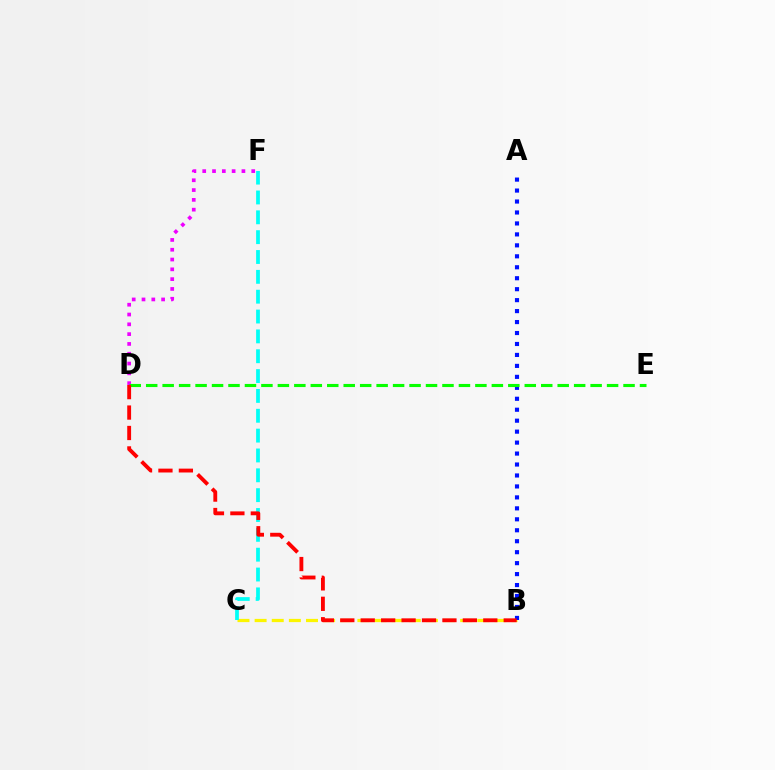{('B', 'C'): [{'color': '#fcf500', 'line_style': 'dashed', 'thickness': 2.33}], ('A', 'B'): [{'color': '#0010ff', 'line_style': 'dotted', 'thickness': 2.98}], ('D', 'F'): [{'color': '#ee00ff', 'line_style': 'dotted', 'thickness': 2.66}], ('D', 'E'): [{'color': '#08ff00', 'line_style': 'dashed', 'thickness': 2.24}], ('C', 'F'): [{'color': '#00fff6', 'line_style': 'dashed', 'thickness': 2.7}], ('B', 'D'): [{'color': '#ff0000', 'line_style': 'dashed', 'thickness': 2.78}]}